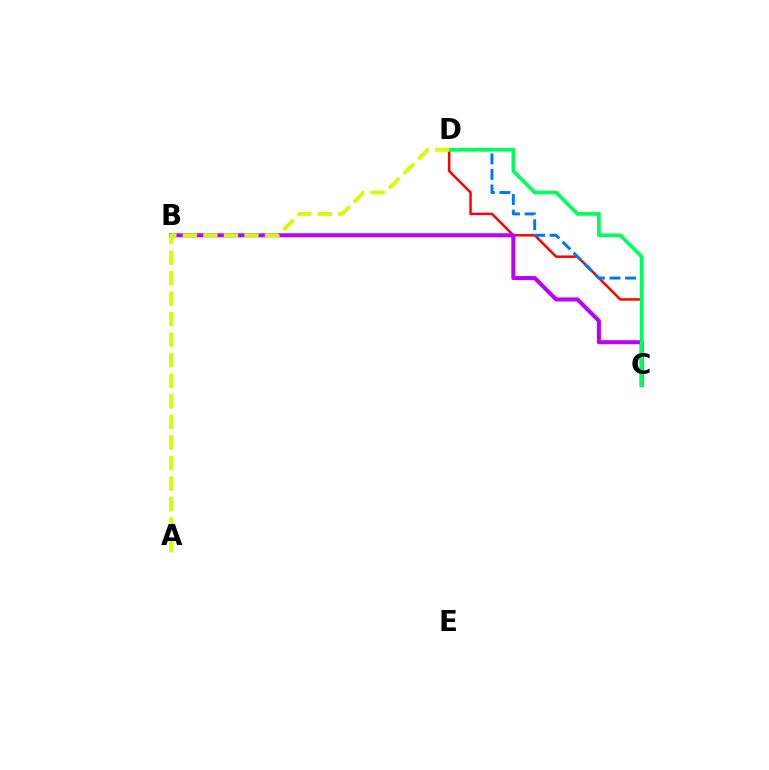{('C', 'D'): [{'color': '#ff0000', 'line_style': 'solid', 'thickness': 1.79}, {'color': '#0074ff', 'line_style': 'dashed', 'thickness': 2.11}, {'color': '#00ff5c', 'line_style': 'solid', 'thickness': 2.67}], ('B', 'C'): [{'color': '#b900ff', 'line_style': 'solid', 'thickness': 2.91}], ('A', 'D'): [{'color': '#d1ff00', 'line_style': 'dashed', 'thickness': 2.79}]}